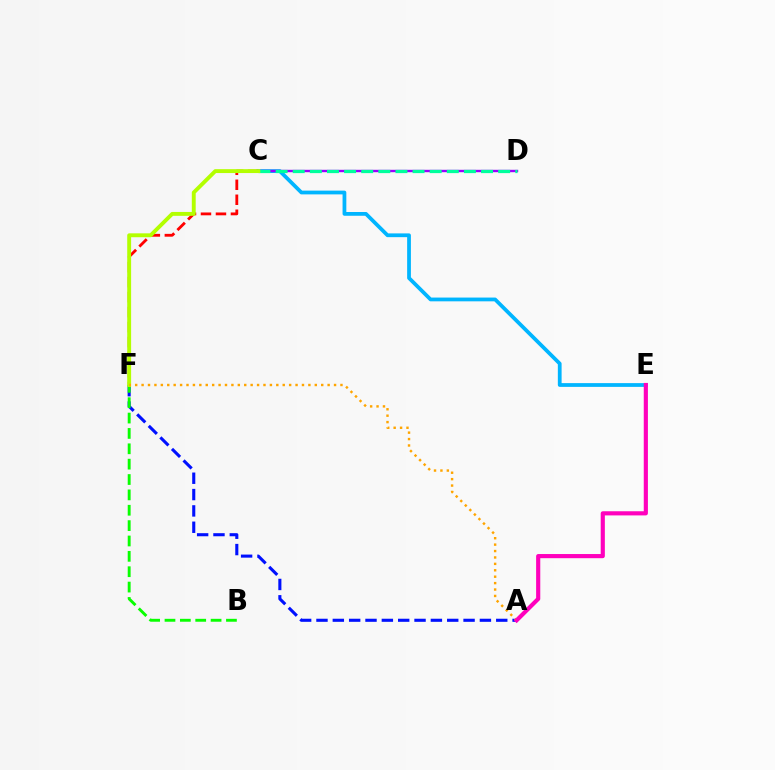{('C', 'E'): [{'color': '#00b5ff', 'line_style': 'solid', 'thickness': 2.71}], ('C', 'D'): [{'color': '#9b00ff', 'line_style': 'solid', 'thickness': 1.73}, {'color': '#00ff9d', 'line_style': 'dashed', 'thickness': 2.33}], ('A', 'F'): [{'color': '#0010ff', 'line_style': 'dashed', 'thickness': 2.22}, {'color': '#ffa500', 'line_style': 'dotted', 'thickness': 1.74}], ('B', 'F'): [{'color': '#08ff00', 'line_style': 'dashed', 'thickness': 2.09}], ('C', 'F'): [{'color': '#ff0000', 'line_style': 'dashed', 'thickness': 2.04}, {'color': '#b3ff00', 'line_style': 'solid', 'thickness': 2.8}], ('A', 'E'): [{'color': '#ff00bd', 'line_style': 'solid', 'thickness': 2.99}]}